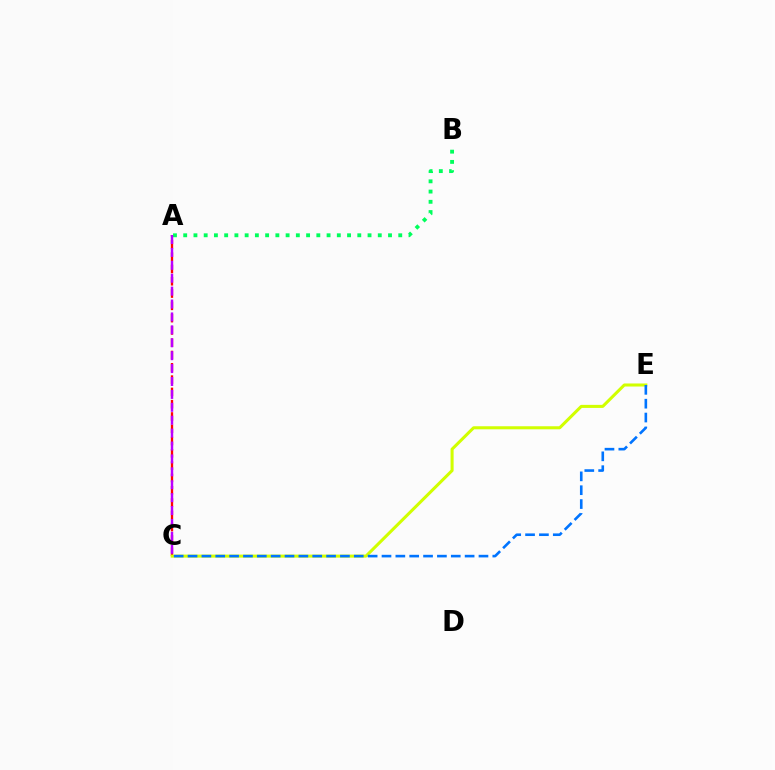{('A', 'C'): [{'color': '#ff0000', 'line_style': 'dashed', 'thickness': 1.67}, {'color': '#b900ff', 'line_style': 'dashed', 'thickness': 1.75}], ('A', 'B'): [{'color': '#00ff5c', 'line_style': 'dotted', 'thickness': 2.78}], ('C', 'E'): [{'color': '#d1ff00', 'line_style': 'solid', 'thickness': 2.2}, {'color': '#0074ff', 'line_style': 'dashed', 'thickness': 1.88}]}